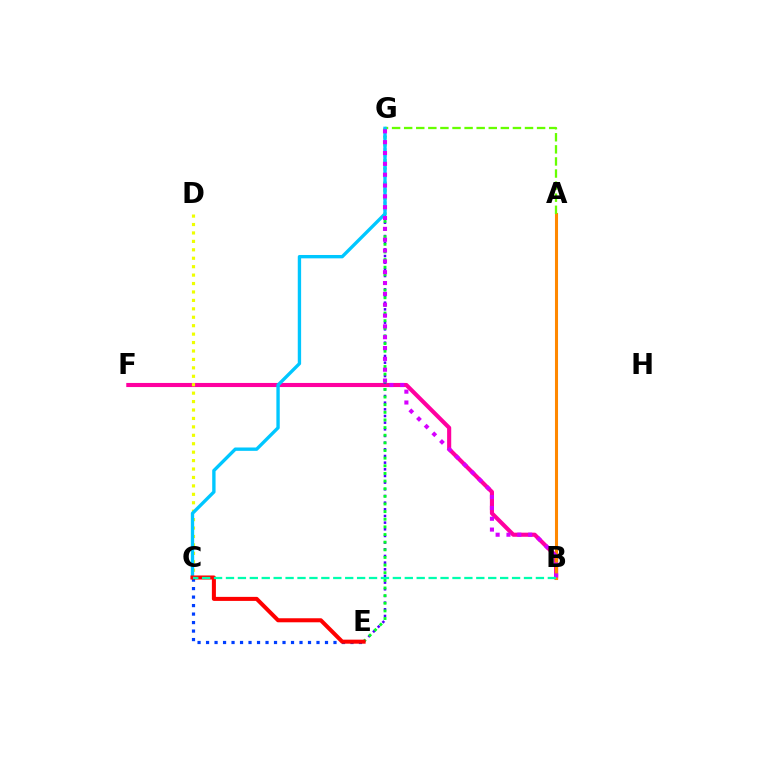{('C', 'E'): [{'color': '#003fff', 'line_style': 'dotted', 'thickness': 2.31}, {'color': '#ff0000', 'line_style': 'solid', 'thickness': 2.9}], ('B', 'F'): [{'color': '#ff00a0', 'line_style': 'solid', 'thickness': 2.95}], ('E', 'G'): [{'color': '#4f00ff', 'line_style': 'dotted', 'thickness': 1.81}, {'color': '#00ff27', 'line_style': 'dotted', 'thickness': 2.08}], ('A', 'B'): [{'color': '#ff8800', 'line_style': 'solid', 'thickness': 2.21}], ('A', 'G'): [{'color': '#66ff00', 'line_style': 'dashed', 'thickness': 1.64}], ('C', 'D'): [{'color': '#eeff00', 'line_style': 'dotted', 'thickness': 2.29}], ('C', 'G'): [{'color': '#00c7ff', 'line_style': 'solid', 'thickness': 2.41}], ('B', 'G'): [{'color': '#d600ff', 'line_style': 'dotted', 'thickness': 2.94}], ('B', 'C'): [{'color': '#00ffaf', 'line_style': 'dashed', 'thickness': 1.62}]}